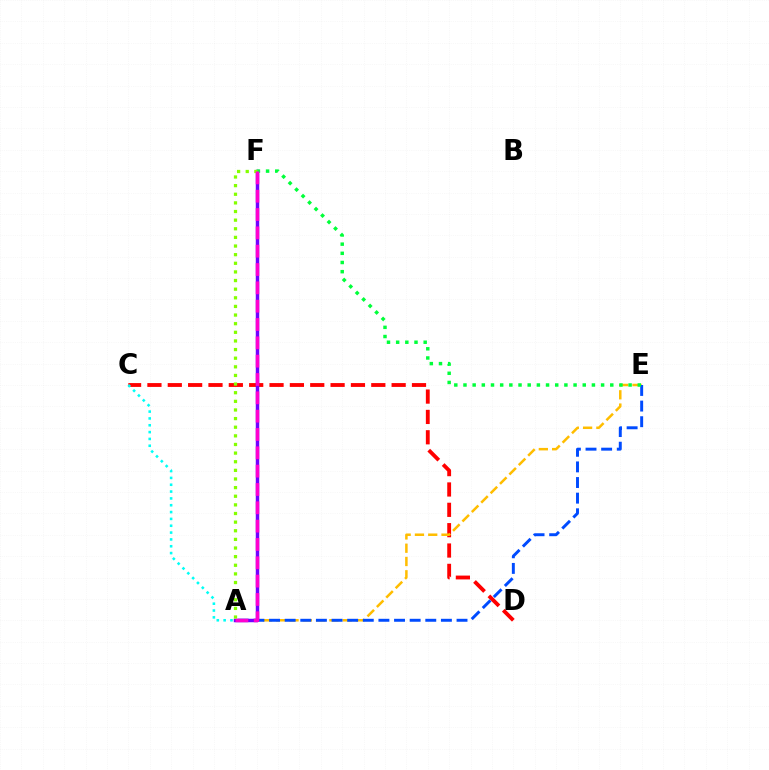{('C', 'D'): [{'color': '#ff0000', 'line_style': 'dashed', 'thickness': 2.76}], ('A', 'E'): [{'color': '#ffbd00', 'line_style': 'dashed', 'thickness': 1.8}, {'color': '#004bff', 'line_style': 'dashed', 'thickness': 2.12}], ('A', 'C'): [{'color': '#00fff6', 'line_style': 'dotted', 'thickness': 1.86}], ('A', 'F'): [{'color': '#7200ff', 'line_style': 'solid', 'thickness': 2.49}, {'color': '#84ff00', 'line_style': 'dotted', 'thickness': 2.34}, {'color': '#ff00cf', 'line_style': 'dashed', 'thickness': 2.49}], ('E', 'F'): [{'color': '#00ff39', 'line_style': 'dotted', 'thickness': 2.49}]}